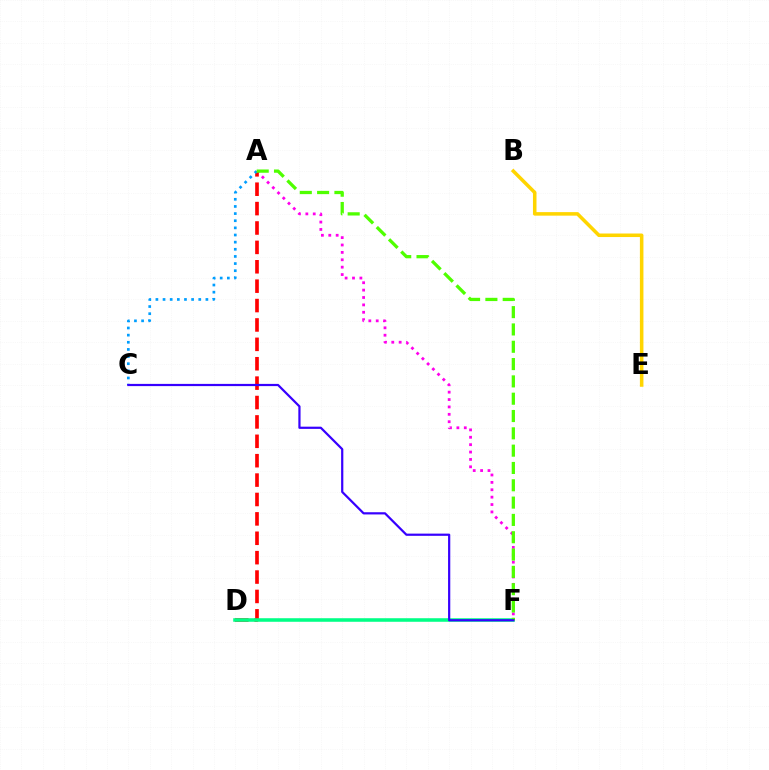{('A', 'F'): [{'color': '#ff00ed', 'line_style': 'dotted', 'thickness': 2.01}, {'color': '#4fff00', 'line_style': 'dashed', 'thickness': 2.35}], ('A', 'D'): [{'color': '#ff0000', 'line_style': 'dashed', 'thickness': 2.63}], ('B', 'E'): [{'color': '#ffd500', 'line_style': 'solid', 'thickness': 2.55}], ('D', 'F'): [{'color': '#00ff86', 'line_style': 'solid', 'thickness': 2.56}], ('A', 'C'): [{'color': '#009eff', 'line_style': 'dotted', 'thickness': 1.94}], ('C', 'F'): [{'color': '#3700ff', 'line_style': 'solid', 'thickness': 1.59}]}